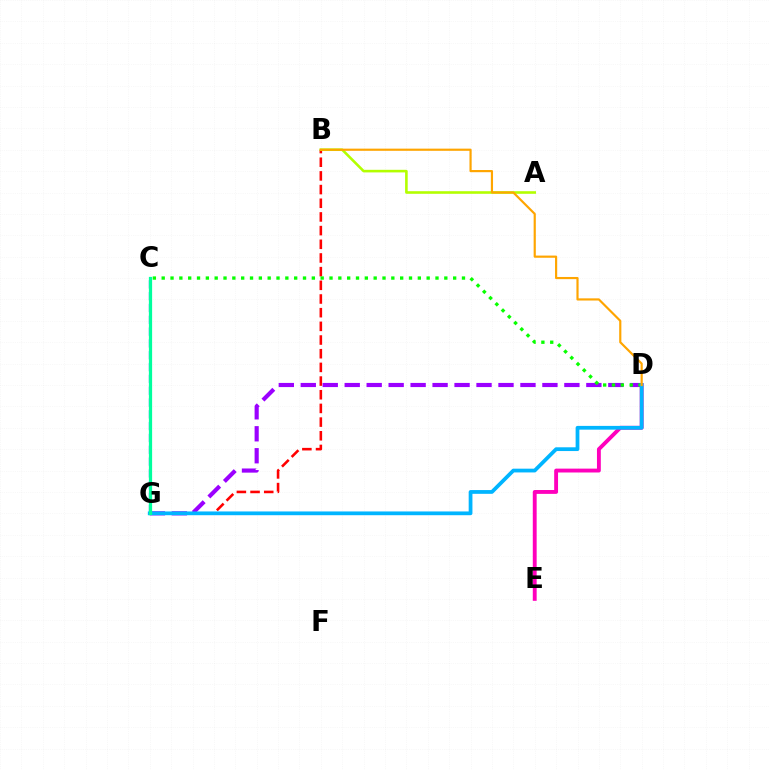{('B', 'G'): [{'color': '#ff0000', 'line_style': 'dashed', 'thickness': 1.86}], ('C', 'G'): [{'color': '#0010ff', 'line_style': 'dashed', 'thickness': 1.61}, {'color': '#00ff9d', 'line_style': 'solid', 'thickness': 2.33}], ('D', 'E'): [{'color': '#ff00bd', 'line_style': 'solid', 'thickness': 2.78}], ('A', 'B'): [{'color': '#b3ff00', 'line_style': 'solid', 'thickness': 1.87}], ('D', 'G'): [{'color': '#9b00ff', 'line_style': 'dashed', 'thickness': 2.98}, {'color': '#00b5ff', 'line_style': 'solid', 'thickness': 2.71}], ('C', 'D'): [{'color': '#08ff00', 'line_style': 'dotted', 'thickness': 2.4}], ('B', 'D'): [{'color': '#ffa500', 'line_style': 'solid', 'thickness': 1.57}]}